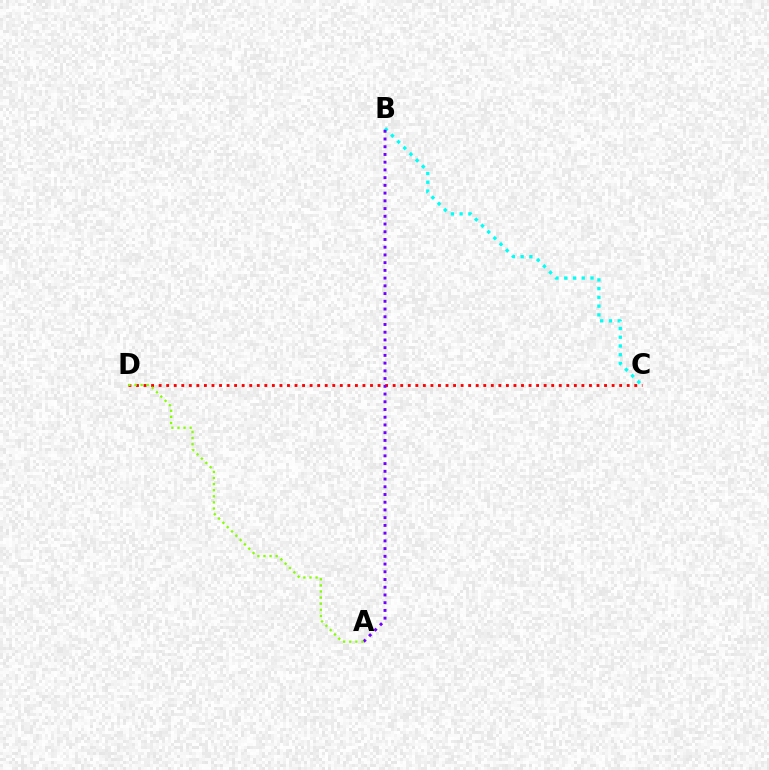{('C', 'D'): [{'color': '#ff0000', 'line_style': 'dotted', 'thickness': 2.05}], ('B', 'C'): [{'color': '#00fff6', 'line_style': 'dotted', 'thickness': 2.38}], ('A', 'B'): [{'color': '#7200ff', 'line_style': 'dotted', 'thickness': 2.1}], ('A', 'D'): [{'color': '#84ff00', 'line_style': 'dotted', 'thickness': 1.66}]}